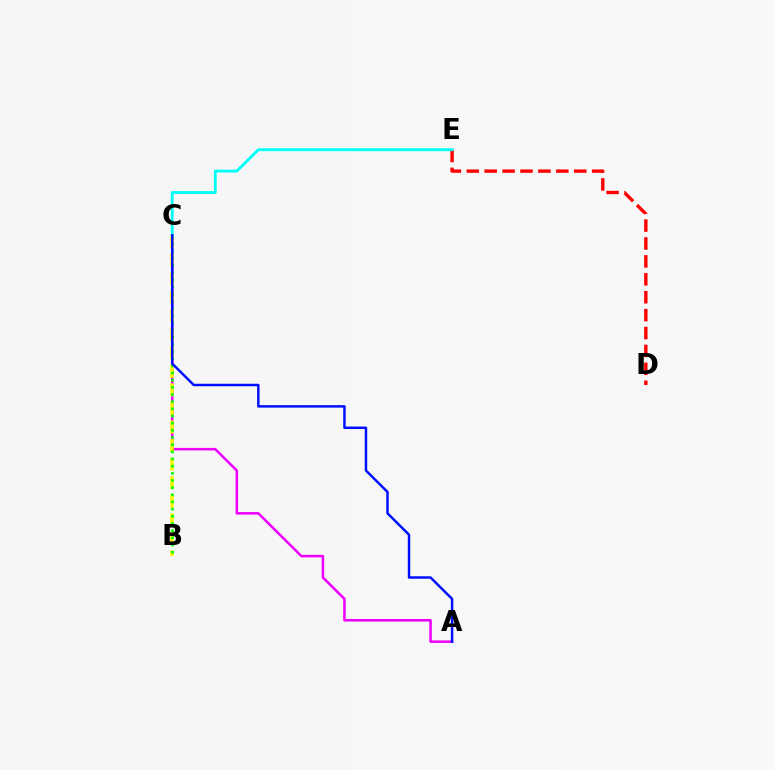{('A', 'C'): [{'color': '#ee00ff', 'line_style': 'solid', 'thickness': 1.81}, {'color': '#0010ff', 'line_style': 'solid', 'thickness': 1.79}], ('B', 'C'): [{'color': '#fcf500', 'line_style': 'dashed', 'thickness': 2.52}, {'color': '#08ff00', 'line_style': 'dotted', 'thickness': 1.95}], ('D', 'E'): [{'color': '#ff0000', 'line_style': 'dashed', 'thickness': 2.43}], ('C', 'E'): [{'color': '#00fff6', 'line_style': 'solid', 'thickness': 2.04}]}